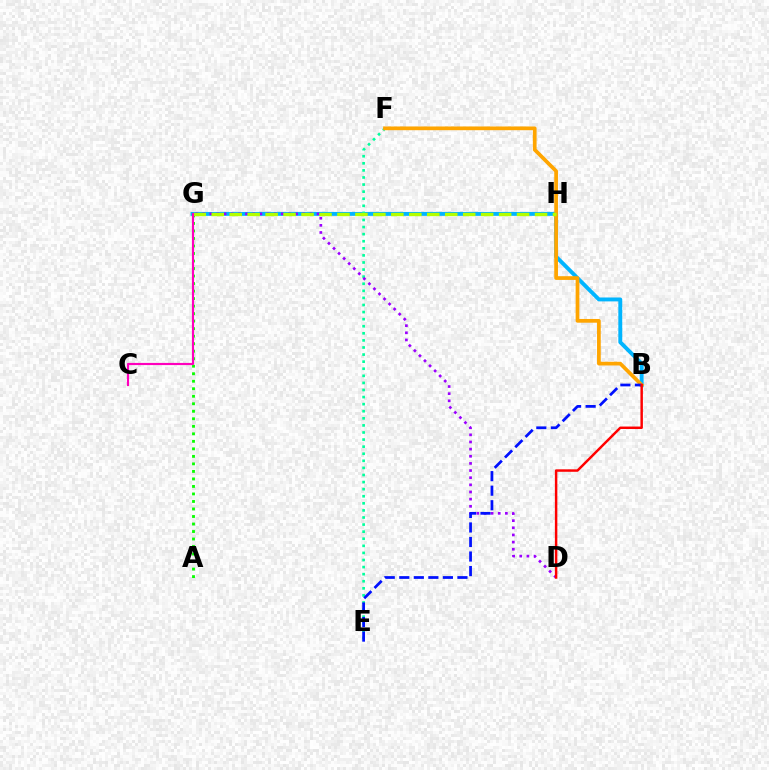{('B', 'G'): [{'color': '#00b5ff', 'line_style': 'solid', 'thickness': 2.81}], ('A', 'G'): [{'color': '#08ff00', 'line_style': 'dotted', 'thickness': 2.04}], ('E', 'F'): [{'color': '#00ff9d', 'line_style': 'dotted', 'thickness': 1.92}], ('B', 'F'): [{'color': '#ffa500', 'line_style': 'solid', 'thickness': 2.68}], ('D', 'G'): [{'color': '#9b00ff', 'line_style': 'dotted', 'thickness': 1.94}], ('B', 'E'): [{'color': '#0010ff', 'line_style': 'dashed', 'thickness': 1.98}], ('B', 'D'): [{'color': '#ff0000', 'line_style': 'solid', 'thickness': 1.78}], ('G', 'H'): [{'color': '#b3ff00', 'line_style': 'dashed', 'thickness': 2.44}], ('C', 'G'): [{'color': '#ff00bd', 'line_style': 'solid', 'thickness': 1.56}]}